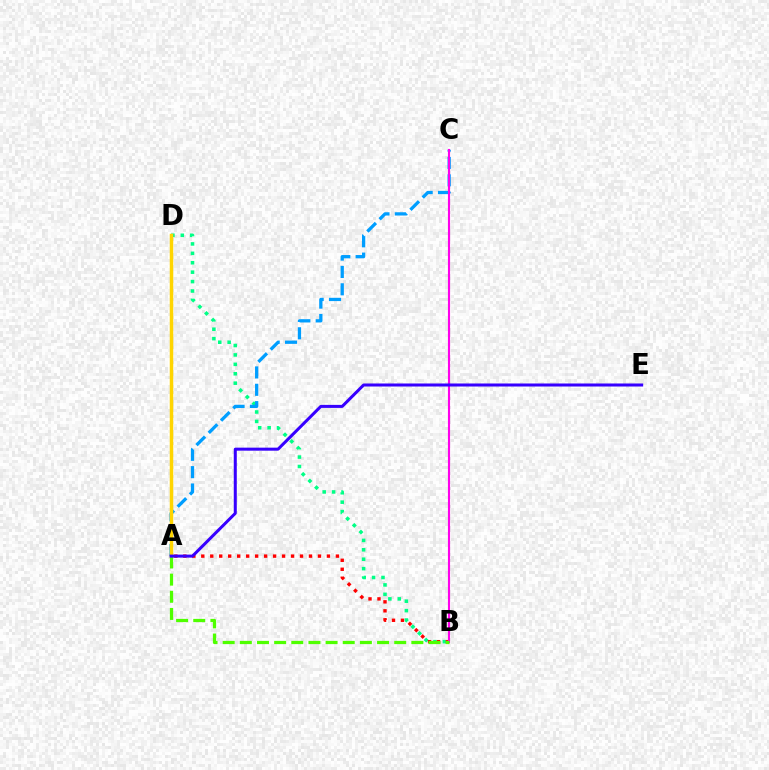{('B', 'D'): [{'color': '#00ff86', 'line_style': 'dotted', 'thickness': 2.56}], ('A', 'B'): [{'color': '#ff0000', 'line_style': 'dotted', 'thickness': 2.44}, {'color': '#4fff00', 'line_style': 'dashed', 'thickness': 2.33}], ('A', 'C'): [{'color': '#009eff', 'line_style': 'dashed', 'thickness': 2.36}], ('A', 'D'): [{'color': '#ffd500', 'line_style': 'solid', 'thickness': 2.52}], ('B', 'C'): [{'color': '#ff00ed', 'line_style': 'solid', 'thickness': 1.54}], ('A', 'E'): [{'color': '#3700ff', 'line_style': 'solid', 'thickness': 2.18}]}